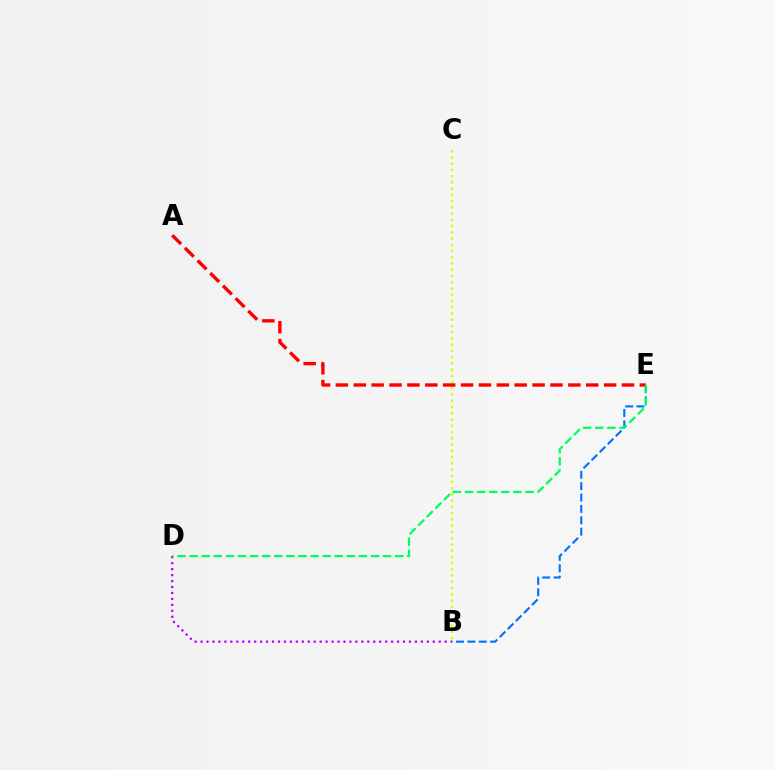{('B', 'C'): [{'color': '#d1ff00', 'line_style': 'dotted', 'thickness': 1.7}], ('B', 'E'): [{'color': '#0074ff', 'line_style': 'dashed', 'thickness': 1.55}], ('A', 'E'): [{'color': '#ff0000', 'line_style': 'dashed', 'thickness': 2.43}], ('B', 'D'): [{'color': '#b900ff', 'line_style': 'dotted', 'thickness': 1.62}], ('D', 'E'): [{'color': '#00ff5c', 'line_style': 'dashed', 'thickness': 1.64}]}